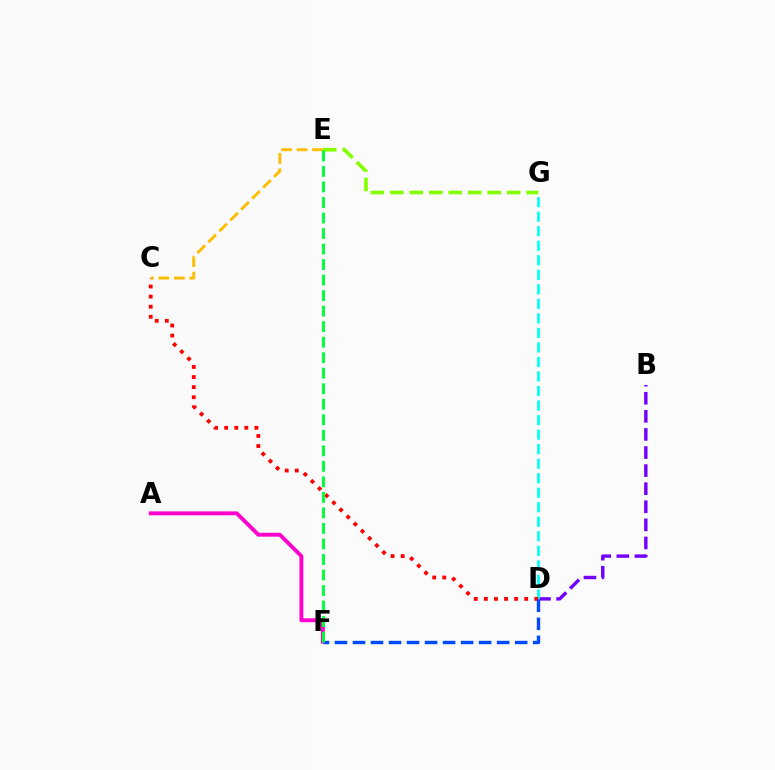{('B', 'D'): [{'color': '#7200ff', 'line_style': 'dashed', 'thickness': 2.46}], ('D', 'G'): [{'color': '#00fff6', 'line_style': 'dashed', 'thickness': 1.97}], ('C', 'E'): [{'color': '#ffbd00', 'line_style': 'dashed', 'thickness': 2.1}], ('E', 'G'): [{'color': '#84ff00', 'line_style': 'dashed', 'thickness': 2.64}], ('A', 'F'): [{'color': '#ff00cf', 'line_style': 'solid', 'thickness': 2.79}], ('C', 'D'): [{'color': '#ff0000', 'line_style': 'dotted', 'thickness': 2.74}], ('D', 'F'): [{'color': '#004bff', 'line_style': 'dashed', 'thickness': 2.45}], ('E', 'F'): [{'color': '#00ff39', 'line_style': 'dashed', 'thickness': 2.11}]}